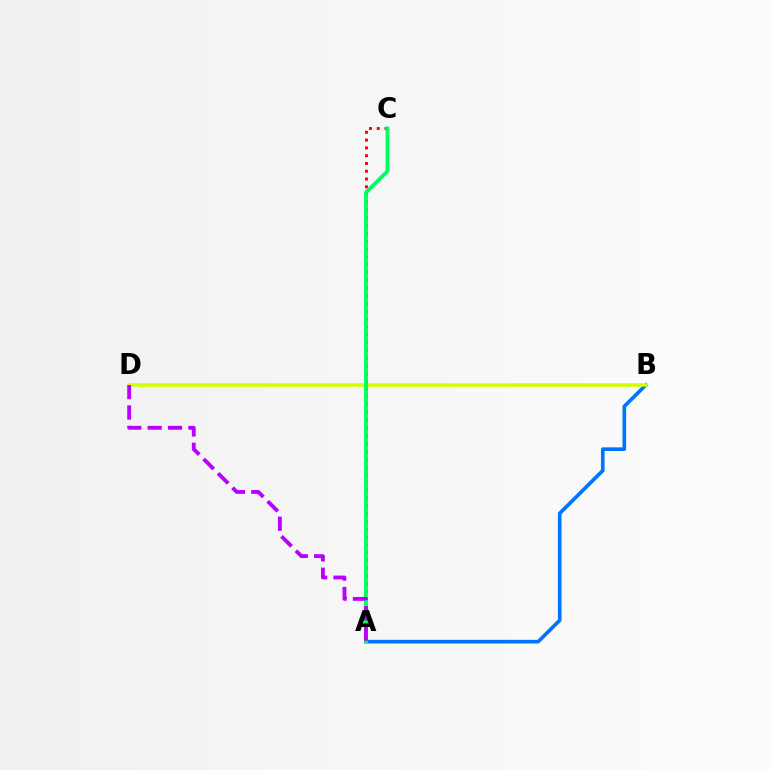{('A', 'B'): [{'color': '#0074ff', 'line_style': 'solid', 'thickness': 2.62}], ('B', 'D'): [{'color': '#d1ff00', 'line_style': 'solid', 'thickness': 2.56}], ('A', 'C'): [{'color': '#ff0000', 'line_style': 'dotted', 'thickness': 2.12}, {'color': '#00ff5c', 'line_style': 'solid', 'thickness': 2.72}], ('A', 'D'): [{'color': '#b900ff', 'line_style': 'dashed', 'thickness': 2.77}]}